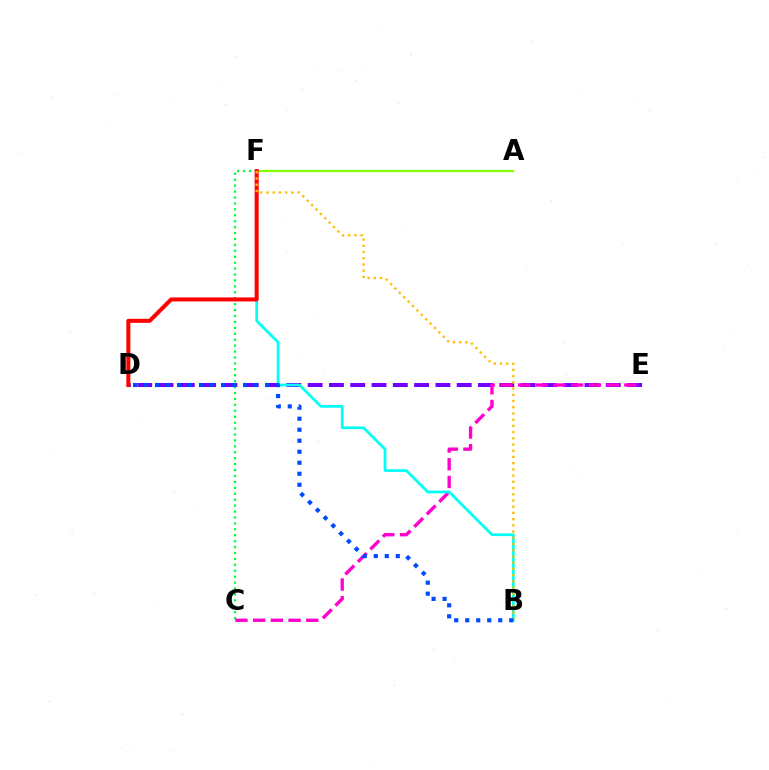{('D', 'E'): [{'color': '#7200ff', 'line_style': 'dashed', 'thickness': 2.89}], ('A', 'F'): [{'color': '#84ff00', 'line_style': 'solid', 'thickness': 1.59}], ('C', 'F'): [{'color': '#00ff39', 'line_style': 'dotted', 'thickness': 1.61}], ('C', 'E'): [{'color': '#ff00cf', 'line_style': 'dashed', 'thickness': 2.41}], ('B', 'F'): [{'color': '#00fff6', 'line_style': 'solid', 'thickness': 1.97}, {'color': '#ffbd00', 'line_style': 'dotted', 'thickness': 1.69}], ('D', 'F'): [{'color': '#ff0000', 'line_style': 'solid', 'thickness': 2.89}], ('B', 'D'): [{'color': '#004bff', 'line_style': 'dotted', 'thickness': 2.99}]}